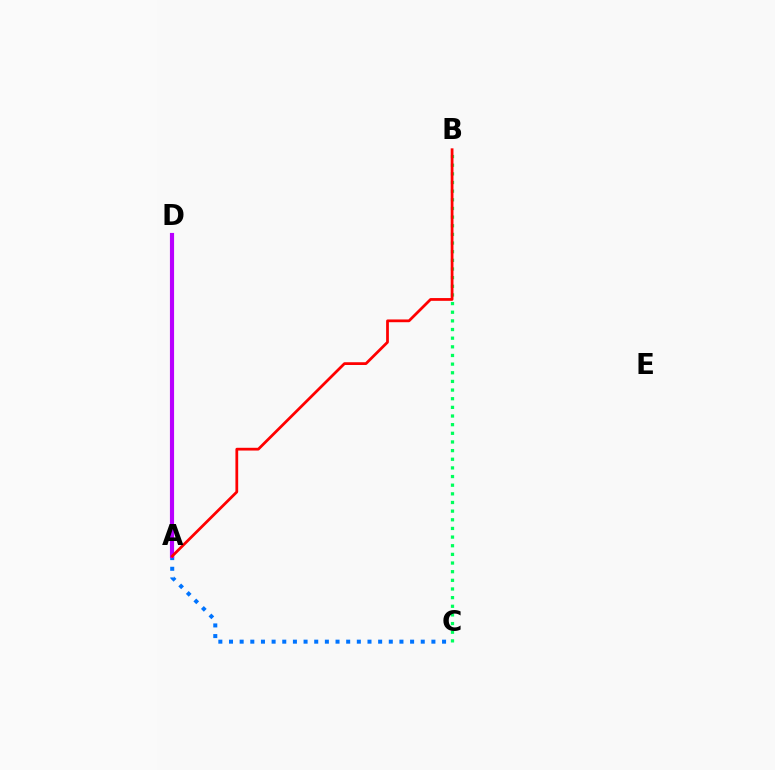{('A', 'D'): [{'color': '#d1ff00', 'line_style': 'dotted', 'thickness': 2.01}, {'color': '#b900ff', 'line_style': 'solid', 'thickness': 2.99}], ('A', 'C'): [{'color': '#0074ff', 'line_style': 'dotted', 'thickness': 2.89}], ('B', 'C'): [{'color': '#00ff5c', 'line_style': 'dotted', 'thickness': 2.35}], ('A', 'B'): [{'color': '#ff0000', 'line_style': 'solid', 'thickness': 1.99}]}